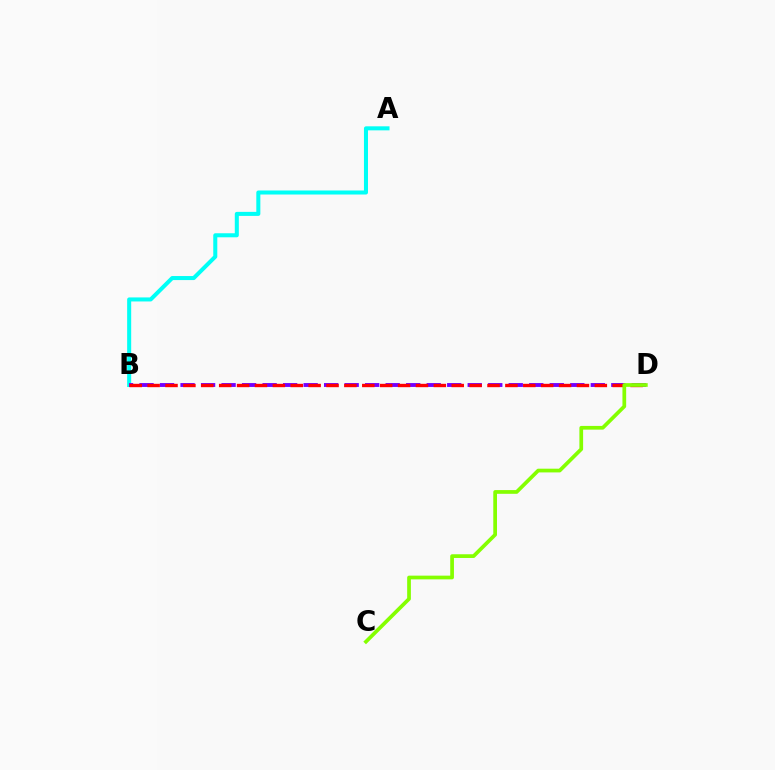{('A', 'B'): [{'color': '#00fff6', 'line_style': 'solid', 'thickness': 2.9}], ('B', 'D'): [{'color': '#7200ff', 'line_style': 'dashed', 'thickness': 2.79}, {'color': '#ff0000', 'line_style': 'dashed', 'thickness': 2.43}], ('C', 'D'): [{'color': '#84ff00', 'line_style': 'solid', 'thickness': 2.68}]}